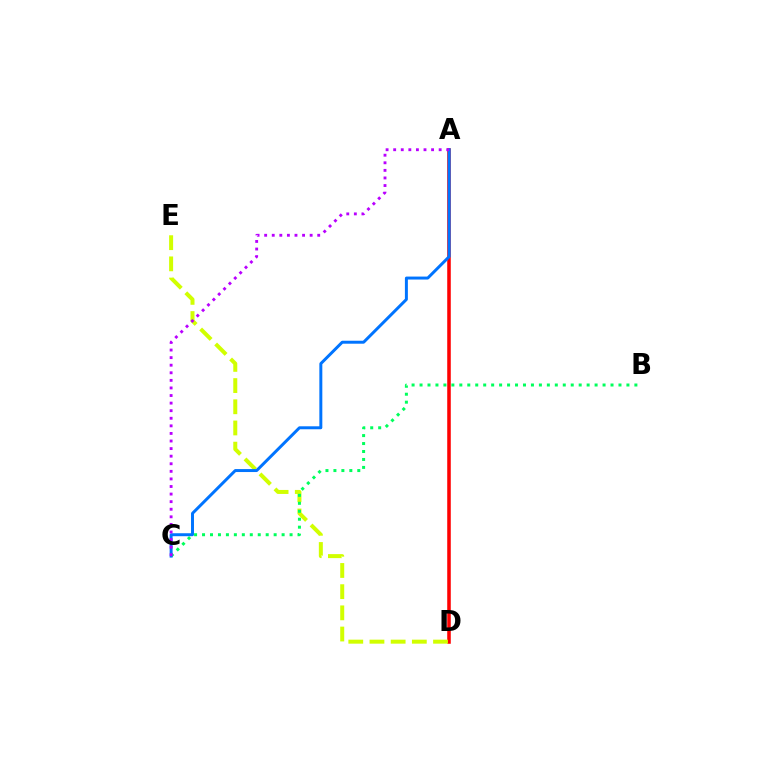{('A', 'D'): [{'color': '#ff0000', 'line_style': 'solid', 'thickness': 2.56}], ('D', 'E'): [{'color': '#d1ff00', 'line_style': 'dashed', 'thickness': 2.88}], ('B', 'C'): [{'color': '#00ff5c', 'line_style': 'dotted', 'thickness': 2.16}], ('A', 'C'): [{'color': '#0074ff', 'line_style': 'solid', 'thickness': 2.14}, {'color': '#b900ff', 'line_style': 'dotted', 'thickness': 2.06}]}